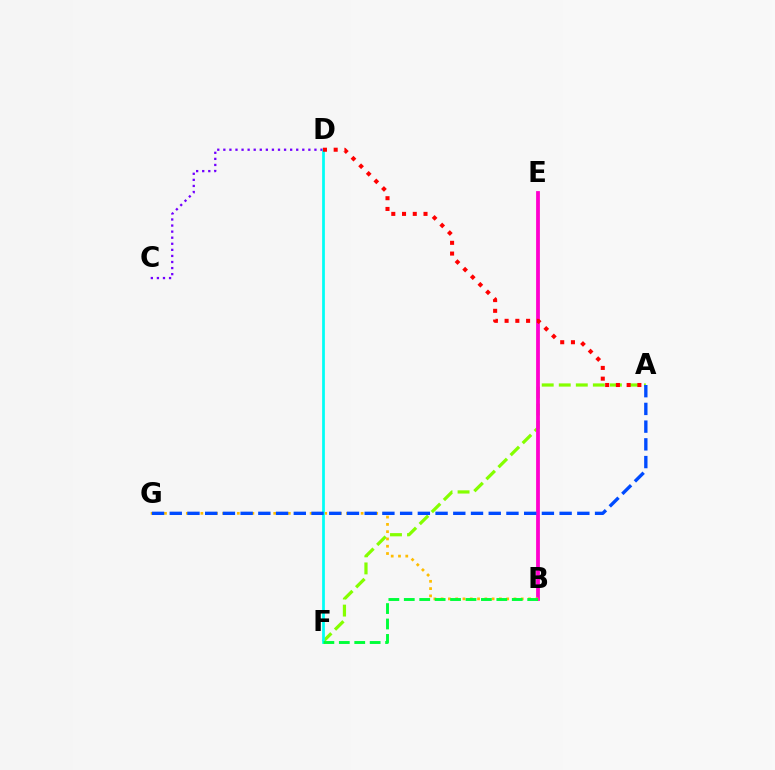{('C', 'D'): [{'color': '#7200ff', 'line_style': 'dotted', 'thickness': 1.65}], ('A', 'F'): [{'color': '#84ff00', 'line_style': 'dashed', 'thickness': 2.32}], ('B', 'E'): [{'color': '#ff00cf', 'line_style': 'solid', 'thickness': 2.72}], ('B', 'G'): [{'color': '#ffbd00', 'line_style': 'dotted', 'thickness': 1.98}], ('D', 'F'): [{'color': '#00fff6', 'line_style': 'solid', 'thickness': 1.98}], ('A', 'D'): [{'color': '#ff0000', 'line_style': 'dotted', 'thickness': 2.92}], ('A', 'G'): [{'color': '#004bff', 'line_style': 'dashed', 'thickness': 2.41}], ('B', 'F'): [{'color': '#00ff39', 'line_style': 'dashed', 'thickness': 2.1}]}